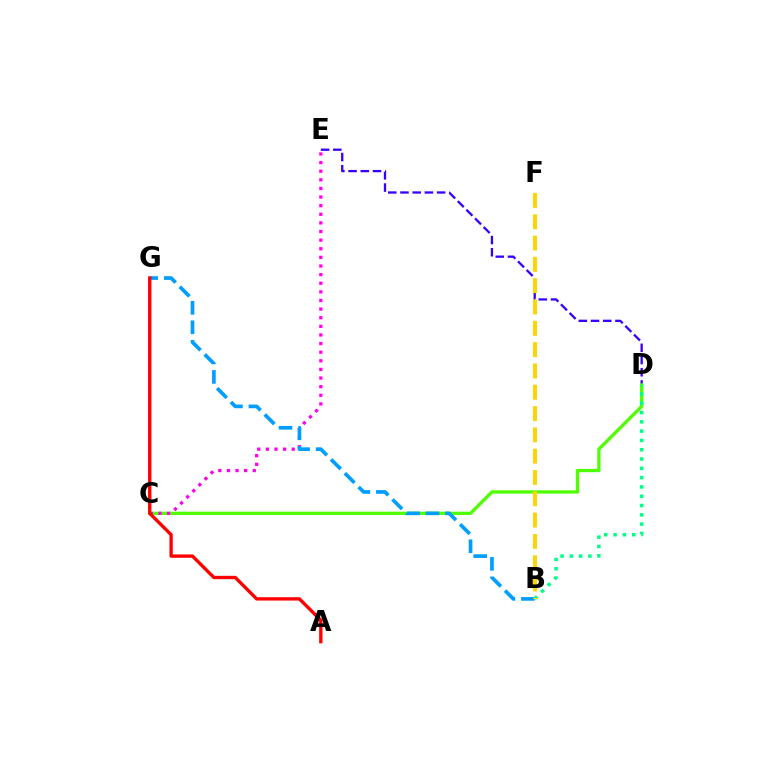{('D', 'E'): [{'color': '#3700ff', 'line_style': 'dashed', 'thickness': 1.66}], ('C', 'D'): [{'color': '#4fff00', 'line_style': 'solid', 'thickness': 2.36}], ('C', 'E'): [{'color': '#ff00ed', 'line_style': 'dotted', 'thickness': 2.34}], ('B', 'G'): [{'color': '#009eff', 'line_style': 'dashed', 'thickness': 2.65}], ('B', 'D'): [{'color': '#00ff86', 'line_style': 'dotted', 'thickness': 2.53}], ('B', 'F'): [{'color': '#ffd500', 'line_style': 'dashed', 'thickness': 2.9}], ('A', 'G'): [{'color': '#ff0000', 'line_style': 'solid', 'thickness': 2.41}]}